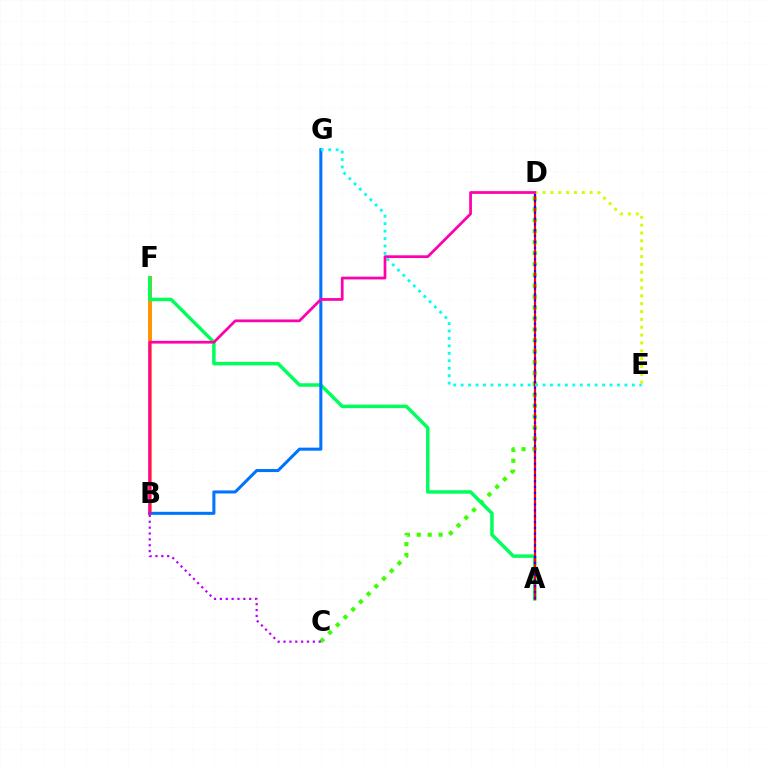{('C', 'D'): [{'color': '#3dff00', 'line_style': 'dotted', 'thickness': 2.96}], ('B', 'C'): [{'color': '#b900ff', 'line_style': 'dotted', 'thickness': 1.59}], ('B', 'F'): [{'color': '#ff9400', 'line_style': 'solid', 'thickness': 2.82}], ('A', 'F'): [{'color': '#00ff5c', 'line_style': 'solid', 'thickness': 2.51}], ('B', 'G'): [{'color': '#0074ff', 'line_style': 'solid', 'thickness': 2.19}], ('A', 'D'): [{'color': '#ff0000', 'line_style': 'solid', 'thickness': 1.58}, {'color': '#2500ff', 'line_style': 'dotted', 'thickness': 1.59}], ('E', 'G'): [{'color': '#00fff6', 'line_style': 'dotted', 'thickness': 2.02}], ('D', 'E'): [{'color': '#d1ff00', 'line_style': 'dotted', 'thickness': 2.13}], ('B', 'D'): [{'color': '#ff00ac', 'line_style': 'solid', 'thickness': 1.97}]}